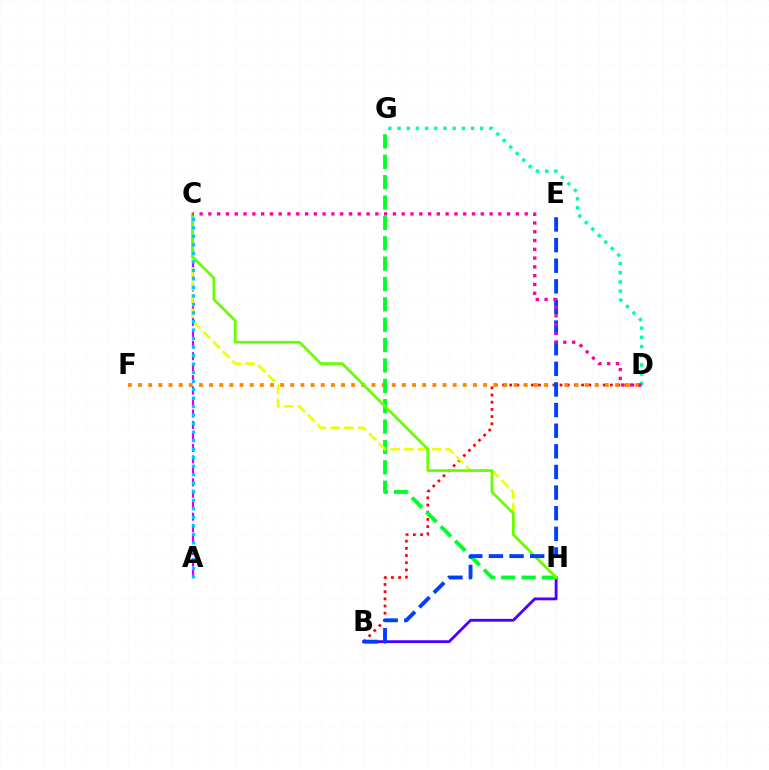{('B', 'D'): [{'color': '#ff0000', 'line_style': 'dotted', 'thickness': 1.95}], ('D', 'F'): [{'color': '#ff8800', 'line_style': 'dotted', 'thickness': 2.76}], ('A', 'C'): [{'color': '#d600ff', 'line_style': 'dashed', 'thickness': 1.56}, {'color': '#00c7ff', 'line_style': 'dotted', 'thickness': 2.31}], ('B', 'H'): [{'color': '#4f00ff', 'line_style': 'solid', 'thickness': 2.05}], ('G', 'H'): [{'color': '#00ff27', 'line_style': 'dashed', 'thickness': 2.77}], ('C', 'H'): [{'color': '#eeff00', 'line_style': 'dashed', 'thickness': 1.87}, {'color': '#66ff00', 'line_style': 'solid', 'thickness': 1.94}], ('D', 'G'): [{'color': '#00ffaf', 'line_style': 'dotted', 'thickness': 2.49}], ('B', 'E'): [{'color': '#003fff', 'line_style': 'dashed', 'thickness': 2.8}], ('C', 'D'): [{'color': '#ff00a0', 'line_style': 'dotted', 'thickness': 2.39}]}